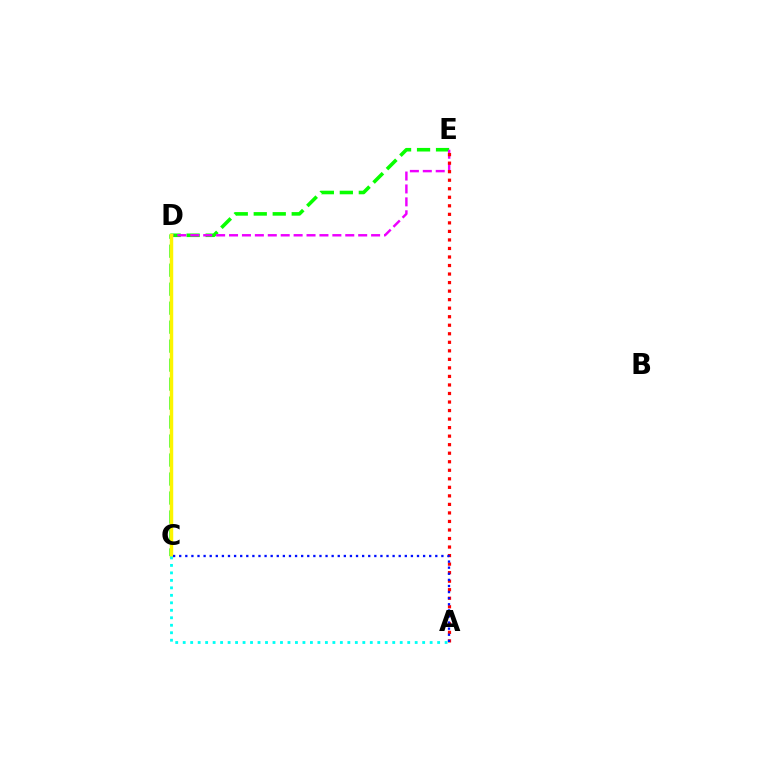{('C', 'E'): [{'color': '#08ff00', 'line_style': 'dashed', 'thickness': 2.58}], ('D', 'E'): [{'color': '#ee00ff', 'line_style': 'dashed', 'thickness': 1.75}], ('C', 'D'): [{'color': '#fcf500', 'line_style': 'solid', 'thickness': 2.48}], ('A', 'E'): [{'color': '#ff0000', 'line_style': 'dotted', 'thickness': 2.32}], ('A', 'C'): [{'color': '#0010ff', 'line_style': 'dotted', 'thickness': 1.66}, {'color': '#00fff6', 'line_style': 'dotted', 'thickness': 2.03}]}